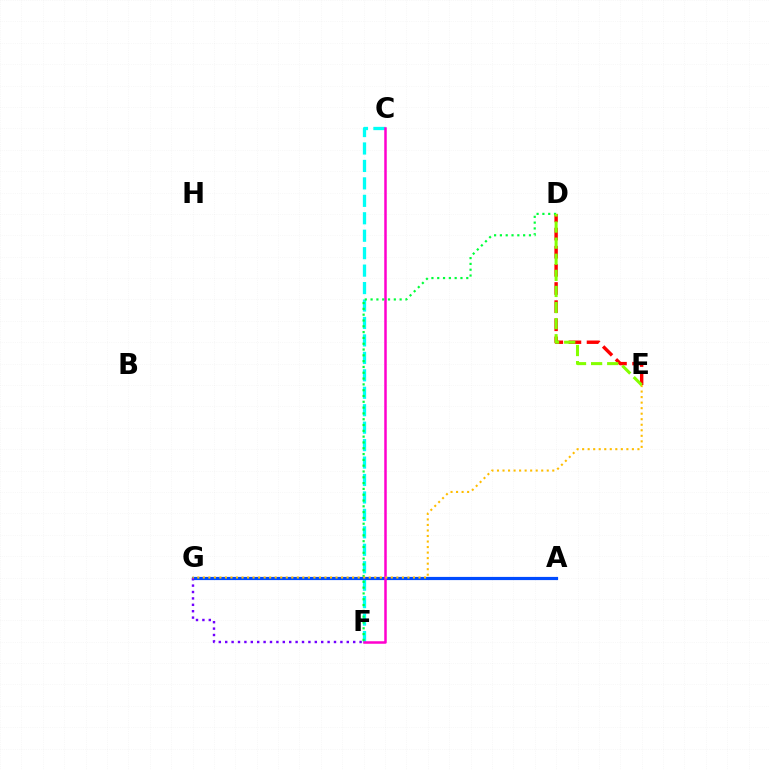{('C', 'F'): [{'color': '#00fff6', 'line_style': 'dashed', 'thickness': 2.37}, {'color': '#ff00cf', 'line_style': 'solid', 'thickness': 1.81}], ('A', 'G'): [{'color': '#004bff', 'line_style': 'solid', 'thickness': 2.29}], ('D', 'E'): [{'color': '#ff0000', 'line_style': 'dashed', 'thickness': 2.46}, {'color': '#84ff00', 'line_style': 'dashed', 'thickness': 2.19}], ('F', 'G'): [{'color': '#7200ff', 'line_style': 'dotted', 'thickness': 1.74}], ('D', 'F'): [{'color': '#00ff39', 'line_style': 'dotted', 'thickness': 1.58}], ('E', 'G'): [{'color': '#ffbd00', 'line_style': 'dotted', 'thickness': 1.5}]}